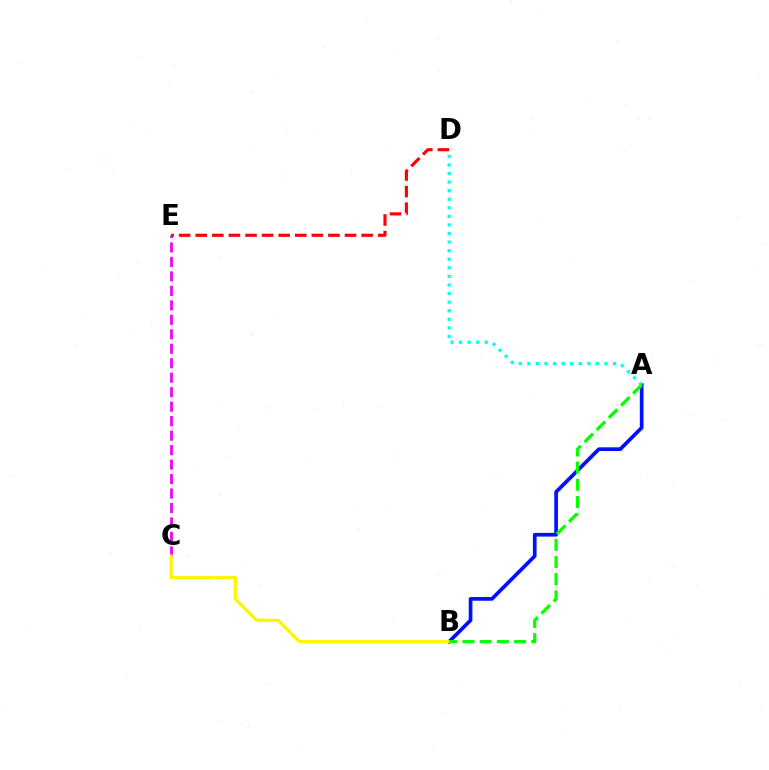{('C', 'E'): [{'color': '#ee00ff', 'line_style': 'dashed', 'thickness': 1.97}], ('A', 'B'): [{'color': '#0010ff', 'line_style': 'solid', 'thickness': 2.66}, {'color': '#08ff00', 'line_style': 'dashed', 'thickness': 2.34}], ('B', 'C'): [{'color': '#fcf500', 'line_style': 'solid', 'thickness': 2.28}], ('D', 'E'): [{'color': '#ff0000', 'line_style': 'dashed', 'thickness': 2.25}], ('A', 'D'): [{'color': '#00fff6', 'line_style': 'dotted', 'thickness': 2.33}]}